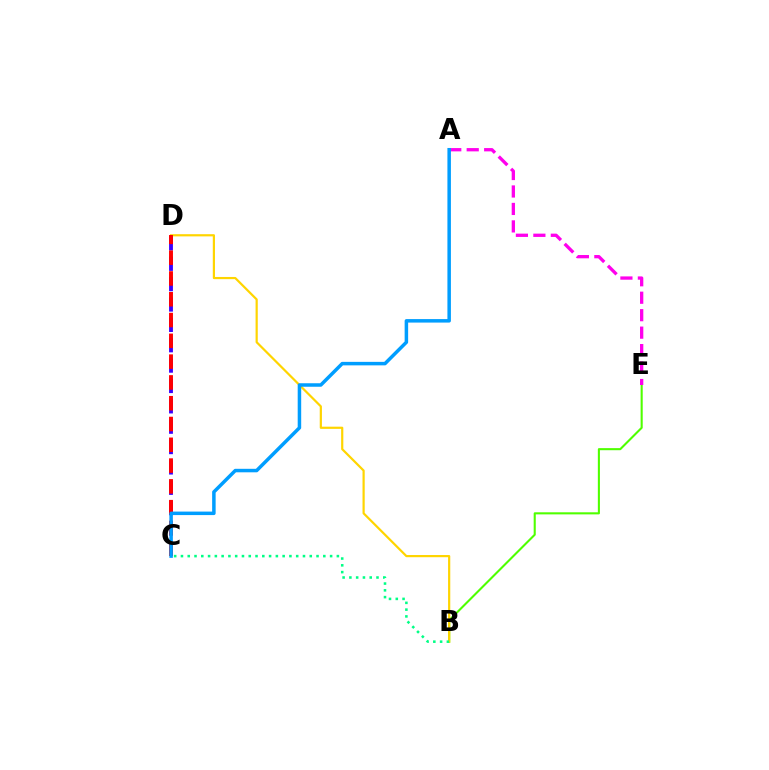{('C', 'D'): [{'color': '#3700ff', 'line_style': 'dashed', 'thickness': 2.77}, {'color': '#ff0000', 'line_style': 'dashed', 'thickness': 2.82}], ('B', 'E'): [{'color': '#4fff00', 'line_style': 'solid', 'thickness': 1.51}], ('B', 'D'): [{'color': '#ffd500', 'line_style': 'solid', 'thickness': 1.58}], ('A', 'E'): [{'color': '#ff00ed', 'line_style': 'dashed', 'thickness': 2.37}], ('B', 'C'): [{'color': '#00ff86', 'line_style': 'dotted', 'thickness': 1.84}], ('A', 'C'): [{'color': '#009eff', 'line_style': 'solid', 'thickness': 2.52}]}